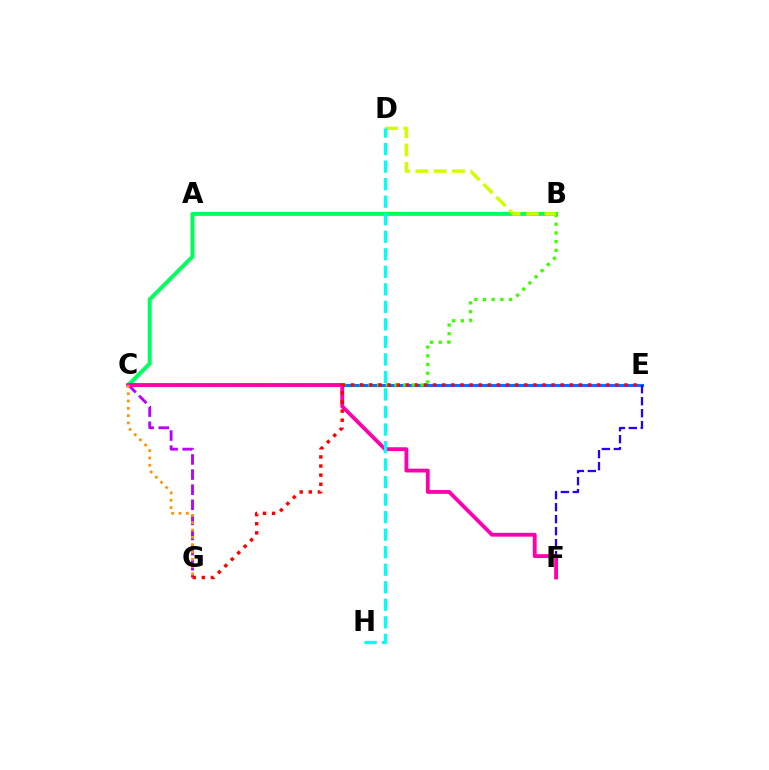{('C', 'E'): [{'color': '#0074ff', 'line_style': 'solid', 'thickness': 2.25}], ('B', 'C'): [{'color': '#00ff5c', 'line_style': 'solid', 'thickness': 2.86}, {'color': '#3dff00', 'line_style': 'dotted', 'thickness': 2.36}], ('E', 'F'): [{'color': '#2500ff', 'line_style': 'dashed', 'thickness': 1.63}], ('C', 'G'): [{'color': '#b900ff', 'line_style': 'dashed', 'thickness': 2.05}, {'color': '#ff9400', 'line_style': 'dotted', 'thickness': 1.99}], ('C', 'F'): [{'color': '#ff00ac', 'line_style': 'solid', 'thickness': 2.76}], ('B', 'D'): [{'color': '#d1ff00', 'line_style': 'dashed', 'thickness': 2.49}], ('D', 'H'): [{'color': '#00fff6', 'line_style': 'dashed', 'thickness': 2.38}], ('E', 'G'): [{'color': '#ff0000', 'line_style': 'dotted', 'thickness': 2.48}]}